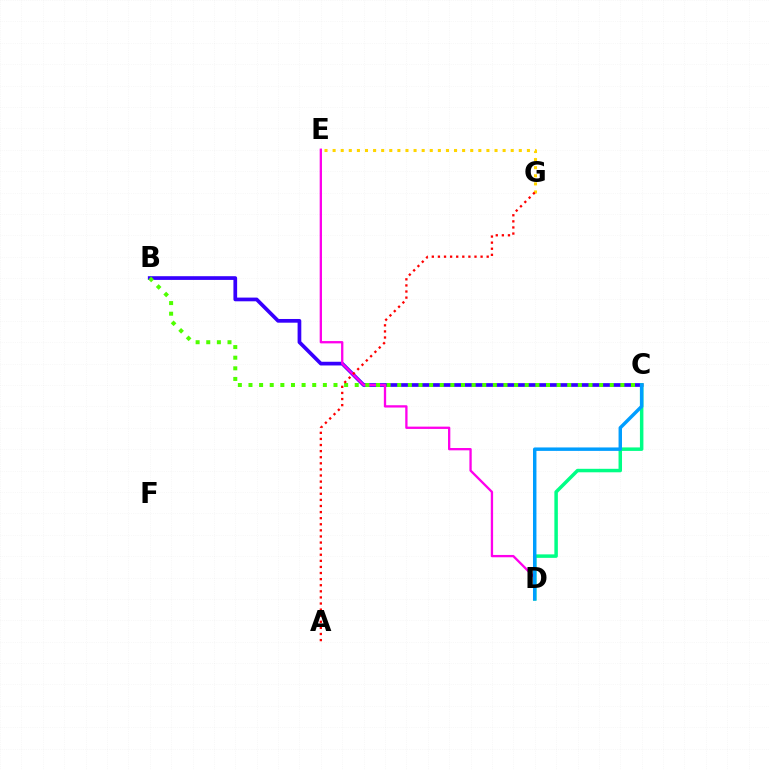{('B', 'C'): [{'color': '#3700ff', 'line_style': 'solid', 'thickness': 2.67}, {'color': '#4fff00', 'line_style': 'dotted', 'thickness': 2.89}], ('C', 'D'): [{'color': '#00ff86', 'line_style': 'solid', 'thickness': 2.51}, {'color': '#009eff', 'line_style': 'solid', 'thickness': 2.48}], ('D', 'E'): [{'color': '#ff00ed', 'line_style': 'solid', 'thickness': 1.67}], ('E', 'G'): [{'color': '#ffd500', 'line_style': 'dotted', 'thickness': 2.2}], ('A', 'G'): [{'color': '#ff0000', 'line_style': 'dotted', 'thickness': 1.66}]}